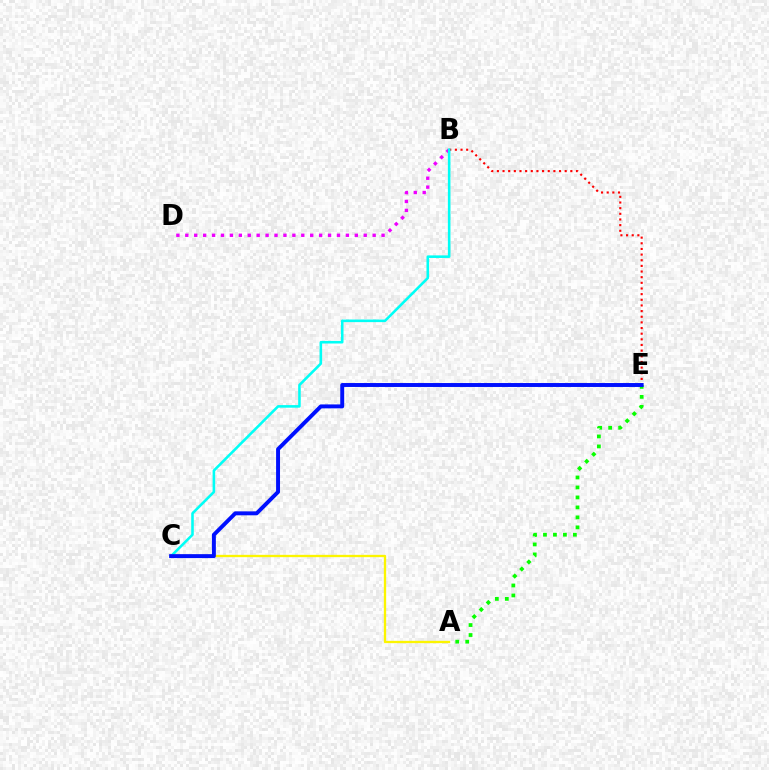{('B', 'D'): [{'color': '#ee00ff', 'line_style': 'dotted', 'thickness': 2.42}], ('B', 'E'): [{'color': '#ff0000', 'line_style': 'dotted', 'thickness': 1.54}], ('A', 'E'): [{'color': '#08ff00', 'line_style': 'dotted', 'thickness': 2.71}], ('B', 'C'): [{'color': '#00fff6', 'line_style': 'solid', 'thickness': 1.86}], ('A', 'C'): [{'color': '#fcf500', 'line_style': 'solid', 'thickness': 1.67}], ('C', 'E'): [{'color': '#0010ff', 'line_style': 'solid', 'thickness': 2.83}]}